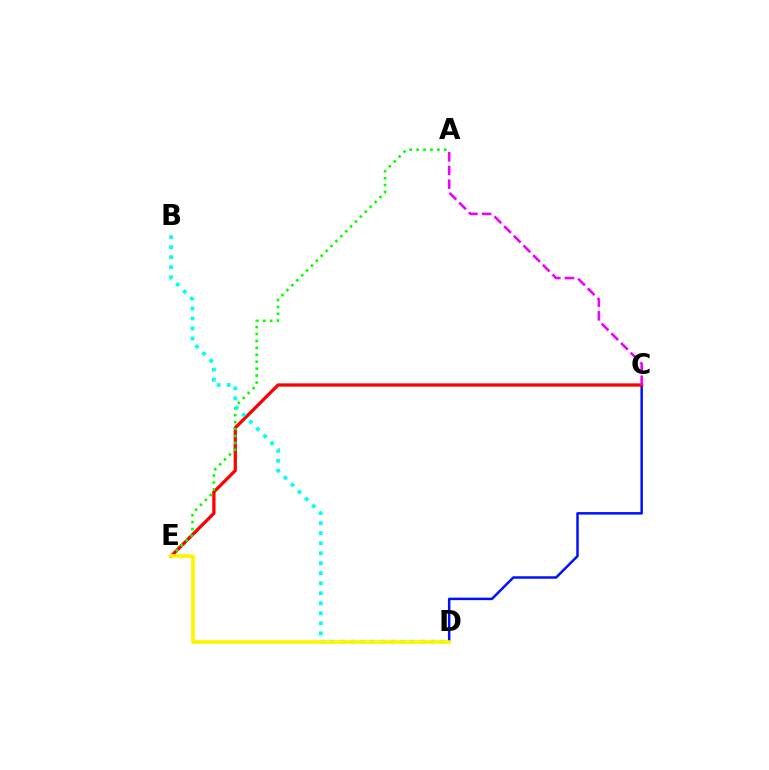{('C', 'D'): [{'color': '#0010ff', 'line_style': 'solid', 'thickness': 1.79}], ('C', 'E'): [{'color': '#ff0000', 'line_style': 'solid', 'thickness': 2.35}], ('A', 'E'): [{'color': '#08ff00', 'line_style': 'dotted', 'thickness': 1.88}], ('A', 'C'): [{'color': '#ee00ff', 'line_style': 'dashed', 'thickness': 1.86}], ('B', 'D'): [{'color': '#00fff6', 'line_style': 'dotted', 'thickness': 2.72}], ('D', 'E'): [{'color': '#fcf500', 'line_style': 'solid', 'thickness': 2.62}]}